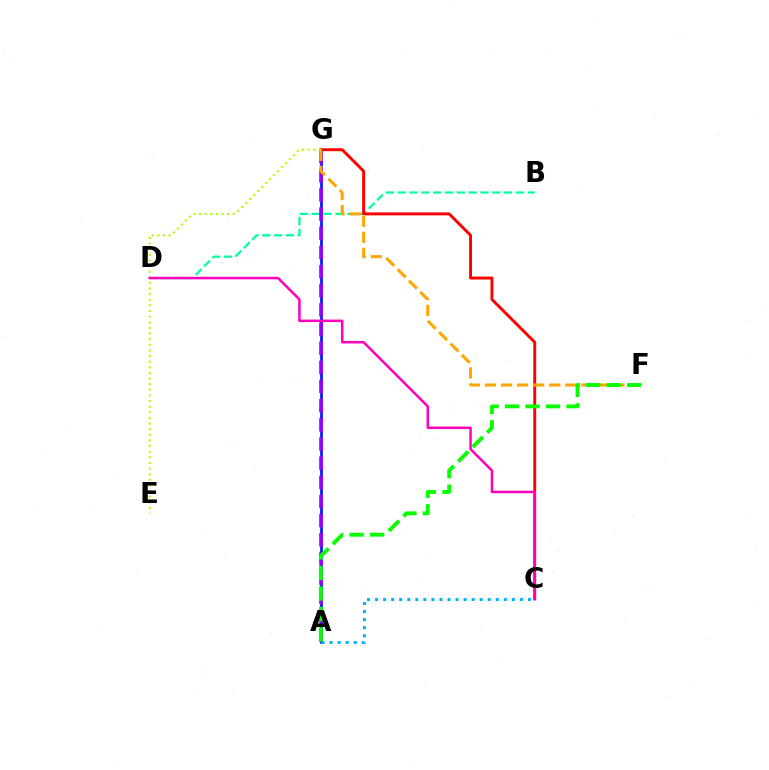{('A', 'G'): [{'color': '#0010ff', 'line_style': 'solid', 'thickness': 1.91}, {'color': '#9b00ff', 'line_style': 'dashed', 'thickness': 2.6}], ('B', 'D'): [{'color': '#00ff9d', 'line_style': 'dashed', 'thickness': 1.61}], ('C', 'G'): [{'color': '#ff0000', 'line_style': 'solid', 'thickness': 2.11}], ('F', 'G'): [{'color': '#ffa500', 'line_style': 'dashed', 'thickness': 2.18}], ('E', 'G'): [{'color': '#b3ff00', 'line_style': 'dotted', 'thickness': 1.53}], ('C', 'D'): [{'color': '#ff00bd', 'line_style': 'solid', 'thickness': 1.81}], ('A', 'F'): [{'color': '#08ff00', 'line_style': 'dashed', 'thickness': 2.79}], ('A', 'C'): [{'color': '#00b5ff', 'line_style': 'dotted', 'thickness': 2.19}]}